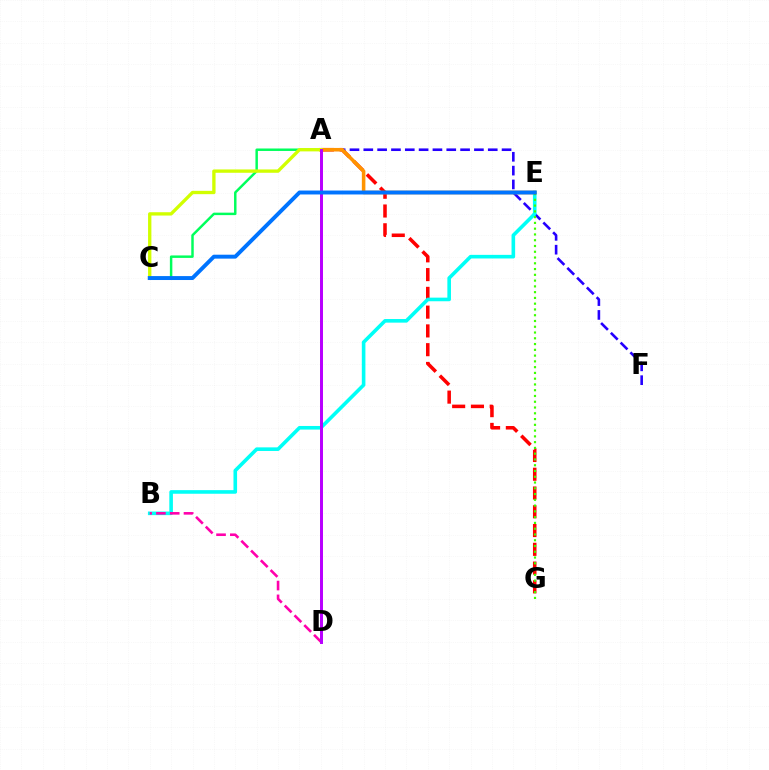{('A', 'G'): [{'color': '#ff0000', 'line_style': 'dashed', 'thickness': 2.55}], ('A', 'F'): [{'color': '#2500ff', 'line_style': 'dashed', 'thickness': 1.88}], ('B', 'E'): [{'color': '#00fff6', 'line_style': 'solid', 'thickness': 2.6}], ('E', 'G'): [{'color': '#3dff00', 'line_style': 'dotted', 'thickness': 1.57}], ('A', 'C'): [{'color': '#00ff5c', 'line_style': 'solid', 'thickness': 1.78}, {'color': '#d1ff00', 'line_style': 'solid', 'thickness': 2.4}], ('A', 'E'): [{'color': '#ff9400', 'line_style': 'solid', 'thickness': 2.56}], ('B', 'D'): [{'color': '#ff00ac', 'line_style': 'dashed', 'thickness': 1.87}], ('A', 'D'): [{'color': '#b900ff', 'line_style': 'solid', 'thickness': 2.14}], ('C', 'E'): [{'color': '#0074ff', 'line_style': 'solid', 'thickness': 2.83}]}